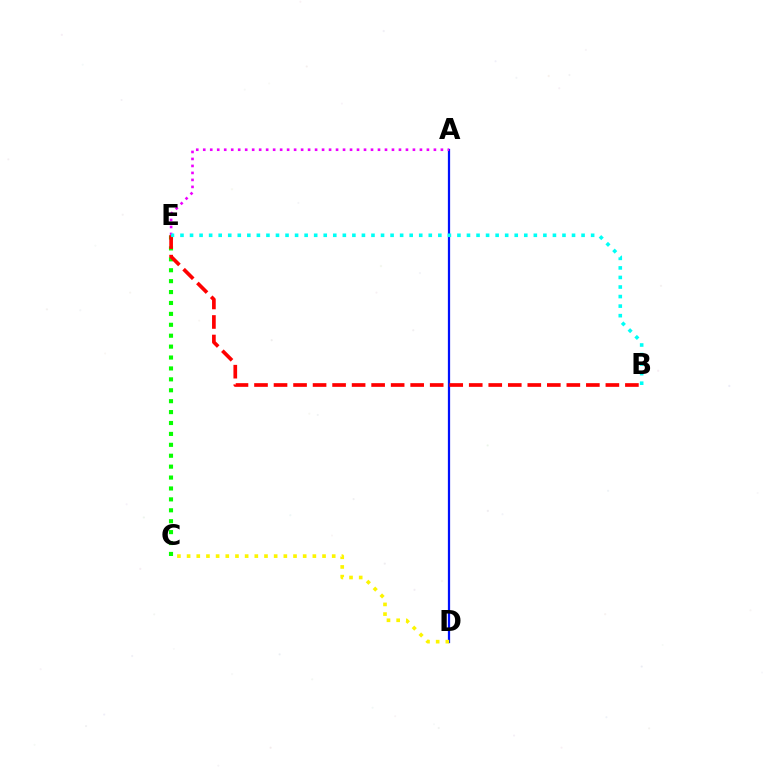{('A', 'D'): [{'color': '#0010ff', 'line_style': 'solid', 'thickness': 1.61}], ('A', 'E'): [{'color': '#ee00ff', 'line_style': 'dotted', 'thickness': 1.9}], ('C', 'E'): [{'color': '#08ff00', 'line_style': 'dotted', 'thickness': 2.96}], ('B', 'E'): [{'color': '#ff0000', 'line_style': 'dashed', 'thickness': 2.65}, {'color': '#00fff6', 'line_style': 'dotted', 'thickness': 2.59}], ('C', 'D'): [{'color': '#fcf500', 'line_style': 'dotted', 'thickness': 2.63}]}